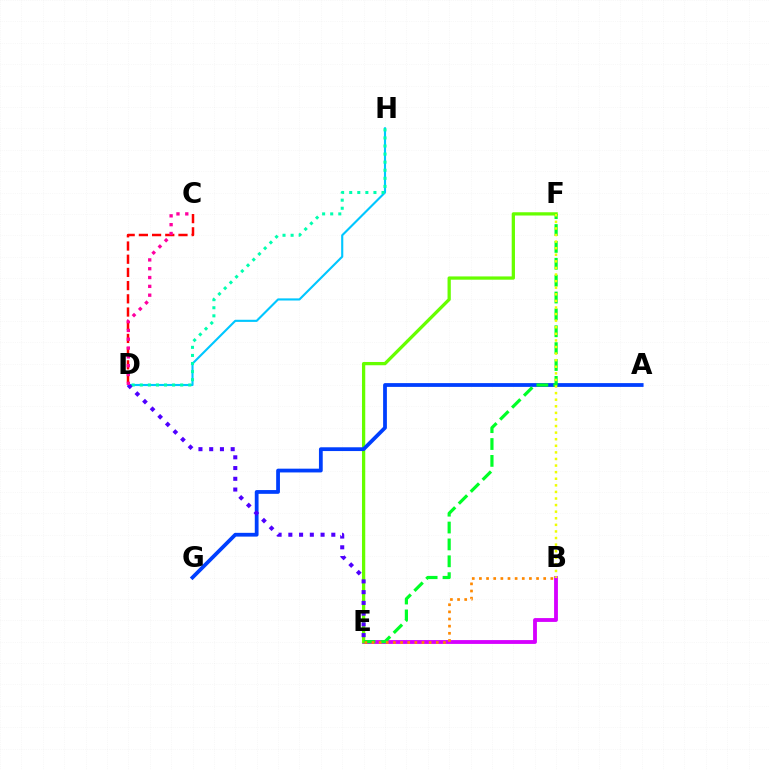{('B', 'E'): [{'color': '#d600ff', 'line_style': 'solid', 'thickness': 2.75}, {'color': '#ff8800', 'line_style': 'dotted', 'thickness': 1.94}], ('D', 'H'): [{'color': '#00c7ff', 'line_style': 'solid', 'thickness': 1.53}, {'color': '#00ffaf', 'line_style': 'dotted', 'thickness': 2.19}], ('E', 'F'): [{'color': '#66ff00', 'line_style': 'solid', 'thickness': 2.35}, {'color': '#00ff27', 'line_style': 'dashed', 'thickness': 2.29}], ('C', 'D'): [{'color': '#ff0000', 'line_style': 'dashed', 'thickness': 1.79}, {'color': '#ff00a0', 'line_style': 'dotted', 'thickness': 2.4}], ('A', 'G'): [{'color': '#003fff', 'line_style': 'solid', 'thickness': 2.72}], ('D', 'E'): [{'color': '#4f00ff', 'line_style': 'dotted', 'thickness': 2.92}], ('B', 'F'): [{'color': '#eeff00', 'line_style': 'dotted', 'thickness': 1.79}]}